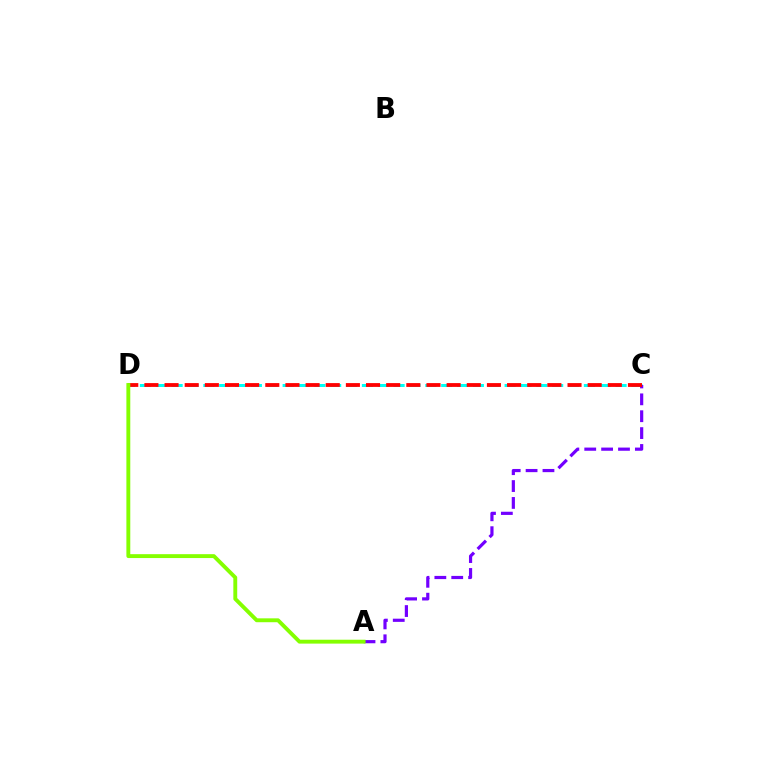{('C', 'D'): [{'color': '#00fff6', 'line_style': 'dashed', 'thickness': 2.15}, {'color': '#ff0000', 'line_style': 'dashed', 'thickness': 2.74}], ('A', 'C'): [{'color': '#7200ff', 'line_style': 'dashed', 'thickness': 2.29}], ('A', 'D'): [{'color': '#84ff00', 'line_style': 'solid', 'thickness': 2.8}]}